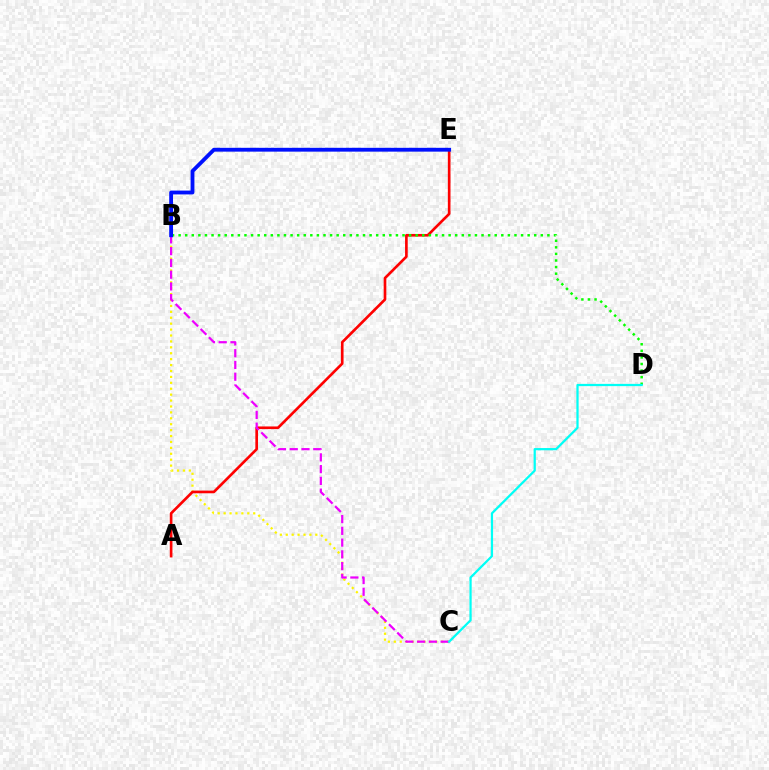{('B', 'C'): [{'color': '#fcf500', 'line_style': 'dotted', 'thickness': 1.61}, {'color': '#ee00ff', 'line_style': 'dashed', 'thickness': 1.6}], ('A', 'E'): [{'color': '#ff0000', 'line_style': 'solid', 'thickness': 1.91}], ('B', 'D'): [{'color': '#08ff00', 'line_style': 'dotted', 'thickness': 1.79}], ('B', 'E'): [{'color': '#0010ff', 'line_style': 'solid', 'thickness': 2.75}], ('C', 'D'): [{'color': '#00fff6', 'line_style': 'solid', 'thickness': 1.61}]}